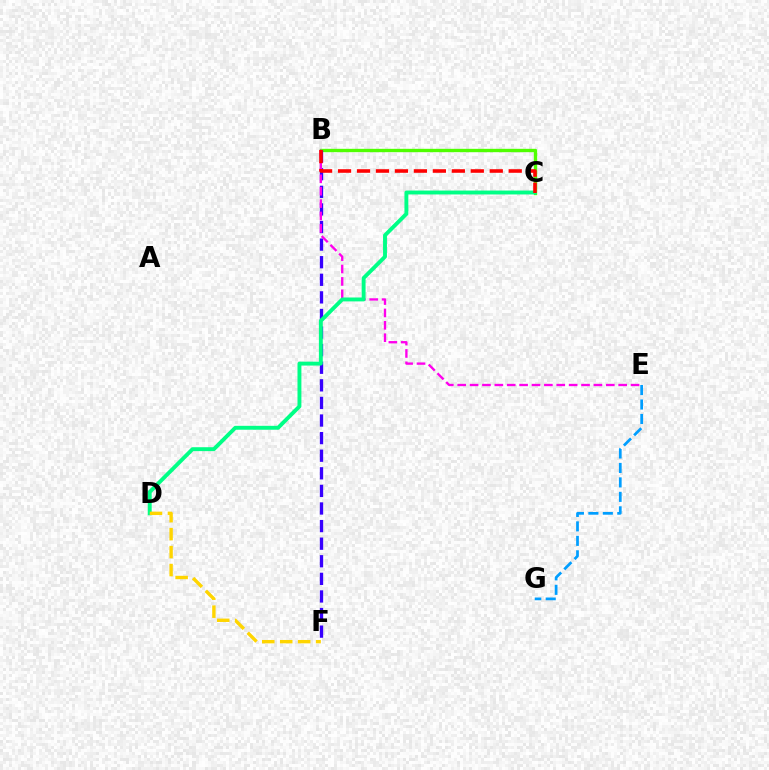{('B', 'C'): [{'color': '#4fff00', 'line_style': 'solid', 'thickness': 2.42}, {'color': '#ff0000', 'line_style': 'dashed', 'thickness': 2.58}], ('B', 'F'): [{'color': '#3700ff', 'line_style': 'dashed', 'thickness': 2.39}], ('B', 'E'): [{'color': '#ff00ed', 'line_style': 'dashed', 'thickness': 1.68}], ('C', 'D'): [{'color': '#00ff86', 'line_style': 'solid', 'thickness': 2.81}], ('E', 'G'): [{'color': '#009eff', 'line_style': 'dashed', 'thickness': 1.96}], ('D', 'F'): [{'color': '#ffd500', 'line_style': 'dashed', 'thickness': 2.44}]}